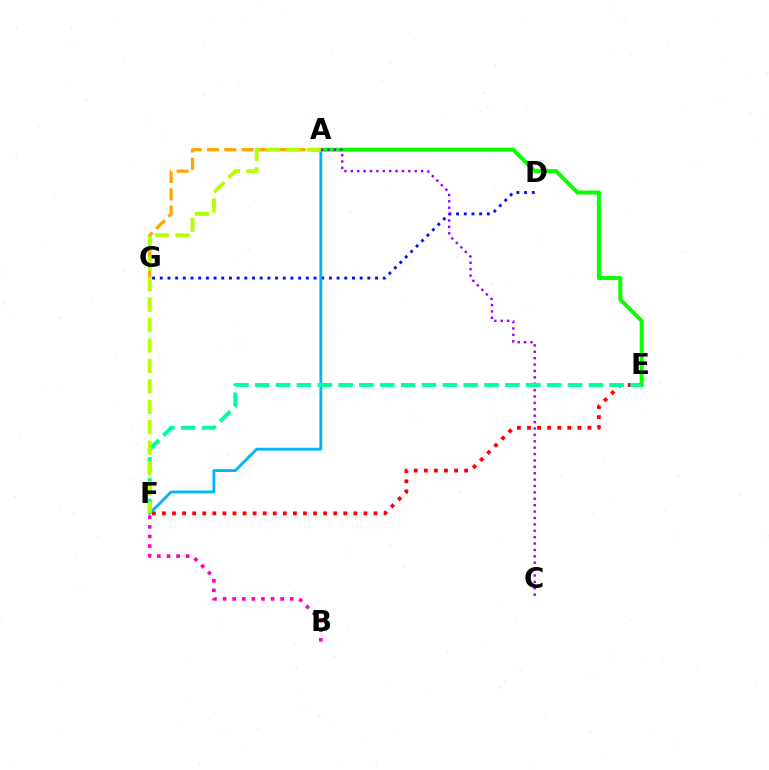{('A', 'G'): [{'color': '#ffa500', 'line_style': 'dashed', 'thickness': 2.35}], ('E', 'F'): [{'color': '#ff0000', 'line_style': 'dotted', 'thickness': 2.74}, {'color': '#00ff9d', 'line_style': 'dashed', 'thickness': 2.83}], ('B', 'F'): [{'color': '#ff00bd', 'line_style': 'dotted', 'thickness': 2.61}], ('D', 'G'): [{'color': '#0010ff', 'line_style': 'dotted', 'thickness': 2.09}], ('A', 'F'): [{'color': '#00b5ff', 'line_style': 'solid', 'thickness': 2.06}, {'color': '#b3ff00', 'line_style': 'dashed', 'thickness': 2.77}], ('A', 'E'): [{'color': '#08ff00', 'line_style': 'solid', 'thickness': 2.88}], ('A', 'C'): [{'color': '#9b00ff', 'line_style': 'dotted', 'thickness': 1.74}]}